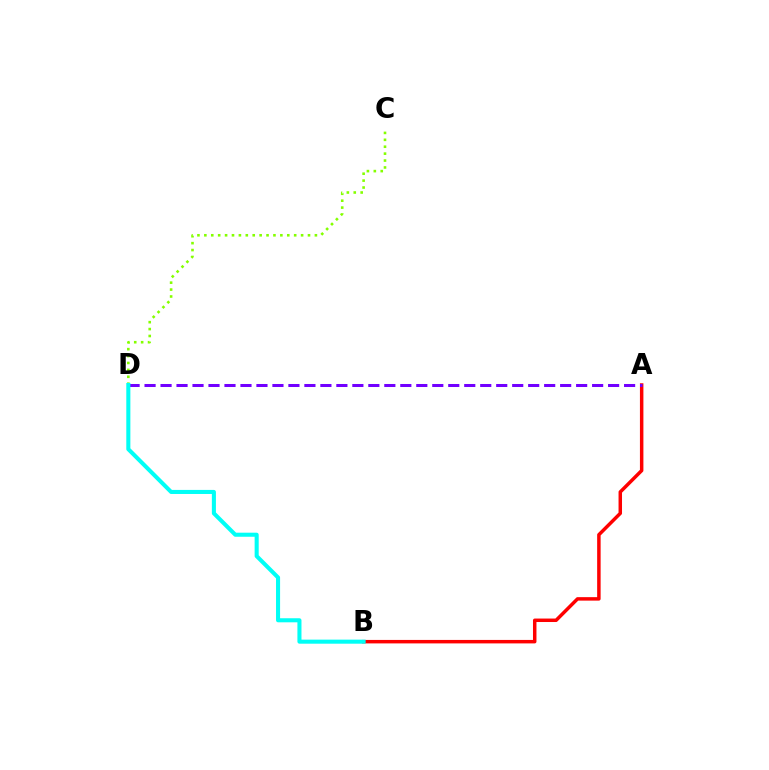{('A', 'B'): [{'color': '#ff0000', 'line_style': 'solid', 'thickness': 2.5}], ('C', 'D'): [{'color': '#84ff00', 'line_style': 'dotted', 'thickness': 1.88}], ('A', 'D'): [{'color': '#7200ff', 'line_style': 'dashed', 'thickness': 2.17}], ('B', 'D'): [{'color': '#00fff6', 'line_style': 'solid', 'thickness': 2.93}]}